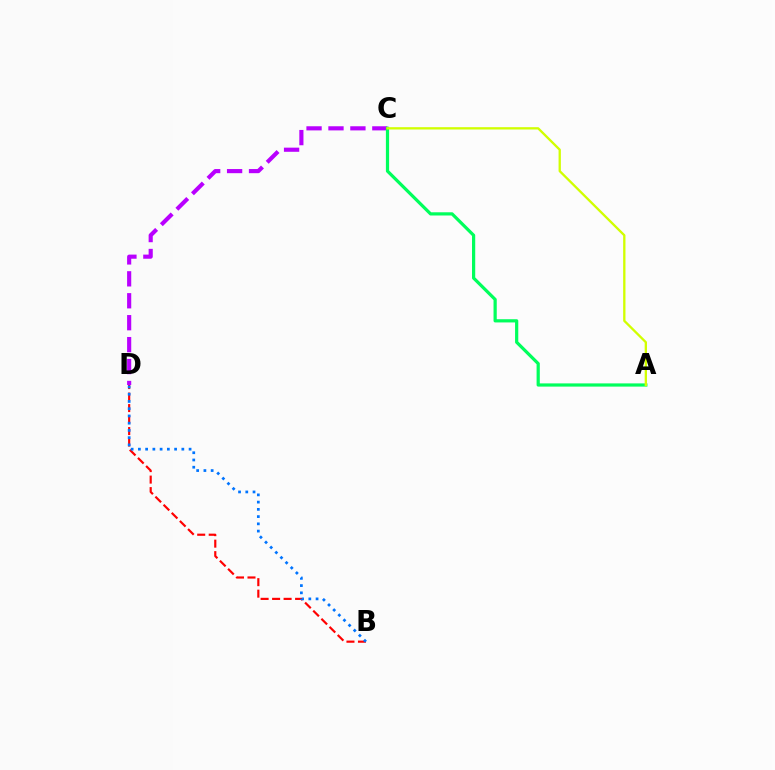{('B', 'D'): [{'color': '#ff0000', 'line_style': 'dashed', 'thickness': 1.56}, {'color': '#0074ff', 'line_style': 'dotted', 'thickness': 1.97}], ('C', 'D'): [{'color': '#b900ff', 'line_style': 'dashed', 'thickness': 2.98}], ('A', 'C'): [{'color': '#00ff5c', 'line_style': 'solid', 'thickness': 2.31}, {'color': '#d1ff00', 'line_style': 'solid', 'thickness': 1.66}]}